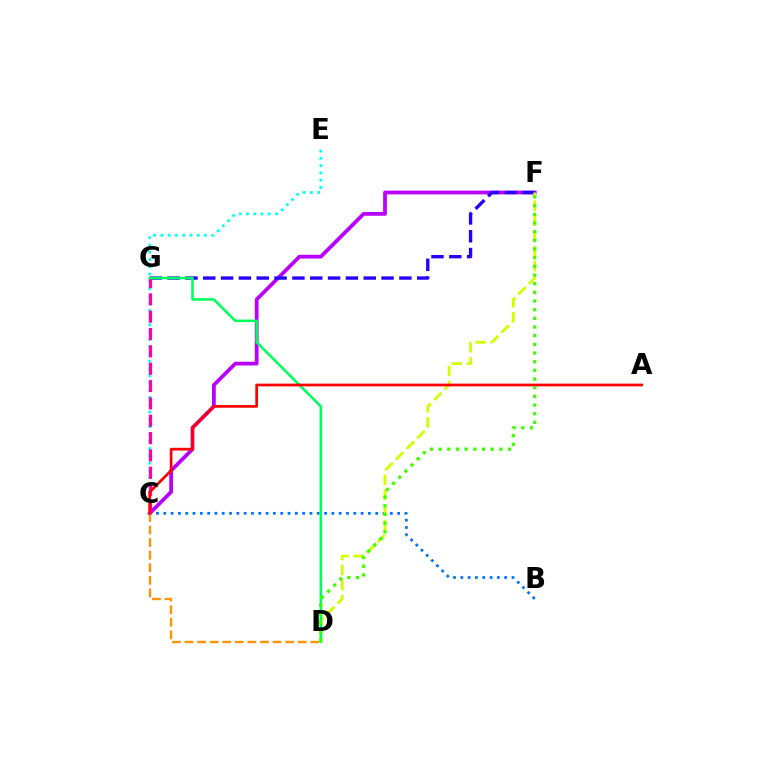{('C', 'F'): [{'color': '#b900ff', 'line_style': 'solid', 'thickness': 2.7}], ('C', 'E'): [{'color': '#00fff6', 'line_style': 'dotted', 'thickness': 1.98}], ('B', 'C'): [{'color': '#0074ff', 'line_style': 'dotted', 'thickness': 1.99}], ('F', 'G'): [{'color': '#2500ff', 'line_style': 'dashed', 'thickness': 2.42}], ('C', 'D'): [{'color': '#ff9400', 'line_style': 'dashed', 'thickness': 1.71}], ('C', 'G'): [{'color': '#ff00ac', 'line_style': 'dashed', 'thickness': 2.36}], ('D', 'F'): [{'color': '#d1ff00', 'line_style': 'dashed', 'thickness': 2.04}, {'color': '#3dff00', 'line_style': 'dotted', 'thickness': 2.36}], ('D', 'G'): [{'color': '#00ff5c', 'line_style': 'solid', 'thickness': 1.83}], ('A', 'C'): [{'color': '#ff0000', 'line_style': 'solid', 'thickness': 1.96}]}